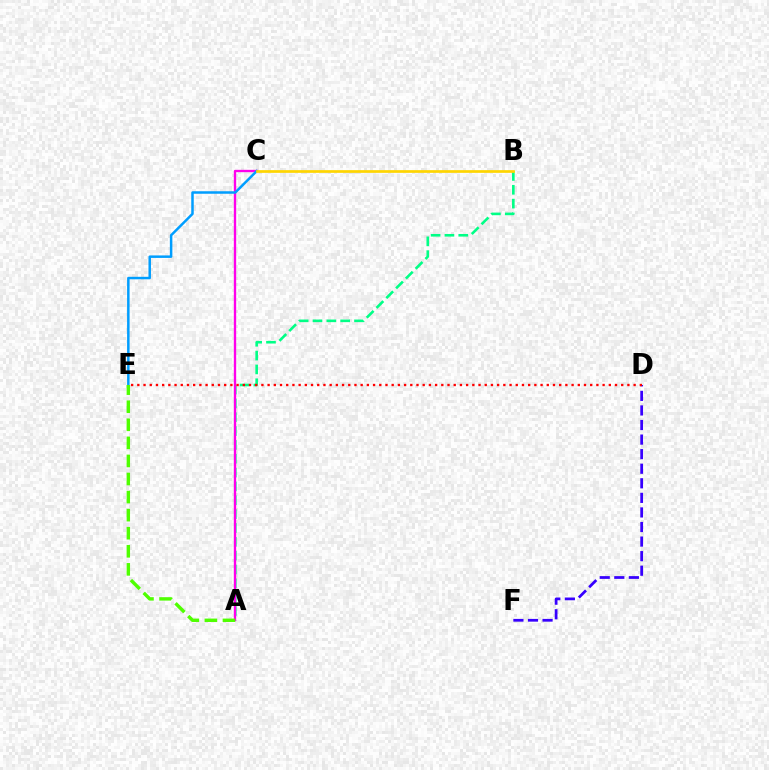{('A', 'B'): [{'color': '#00ff86', 'line_style': 'dashed', 'thickness': 1.88}], ('A', 'C'): [{'color': '#ff00ed', 'line_style': 'solid', 'thickness': 1.69}], ('D', 'F'): [{'color': '#3700ff', 'line_style': 'dashed', 'thickness': 1.98}], ('D', 'E'): [{'color': '#ff0000', 'line_style': 'dotted', 'thickness': 1.69}], ('C', 'E'): [{'color': '#009eff', 'line_style': 'solid', 'thickness': 1.8}], ('A', 'E'): [{'color': '#4fff00', 'line_style': 'dashed', 'thickness': 2.45}], ('B', 'C'): [{'color': '#ffd500', 'line_style': 'solid', 'thickness': 1.94}]}